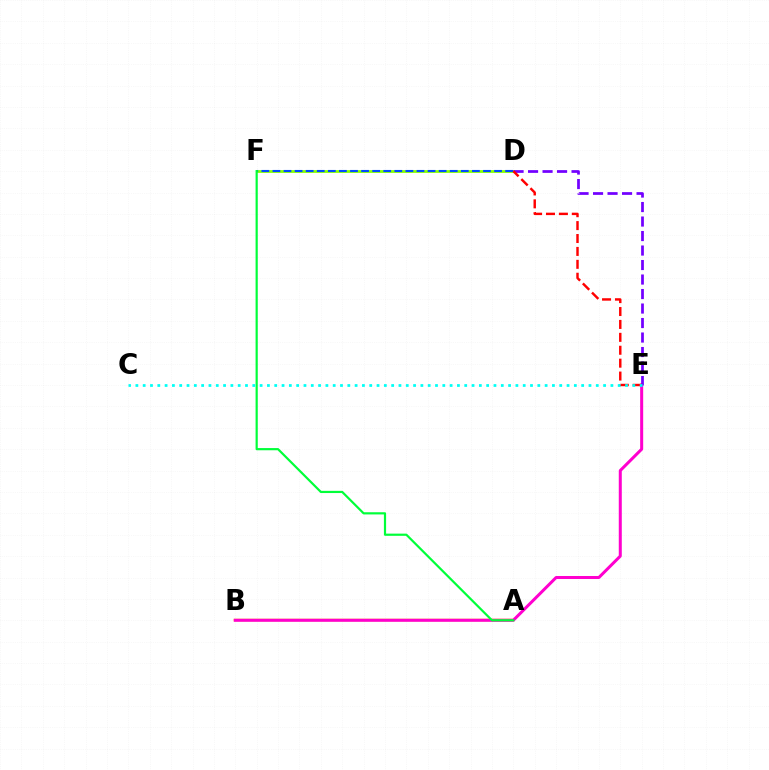{('A', 'B'): [{'color': '#ffbd00', 'line_style': 'solid', 'thickness': 1.79}], ('B', 'E'): [{'color': '#ff00cf', 'line_style': 'solid', 'thickness': 2.17}], ('D', 'F'): [{'color': '#84ff00', 'line_style': 'solid', 'thickness': 2.0}, {'color': '#004bff', 'line_style': 'dashed', 'thickness': 1.51}], ('D', 'E'): [{'color': '#7200ff', 'line_style': 'dashed', 'thickness': 1.97}, {'color': '#ff0000', 'line_style': 'dashed', 'thickness': 1.75}], ('A', 'F'): [{'color': '#00ff39', 'line_style': 'solid', 'thickness': 1.58}], ('C', 'E'): [{'color': '#00fff6', 'line_style': 'dotted', 'thickness': 1.99}]}